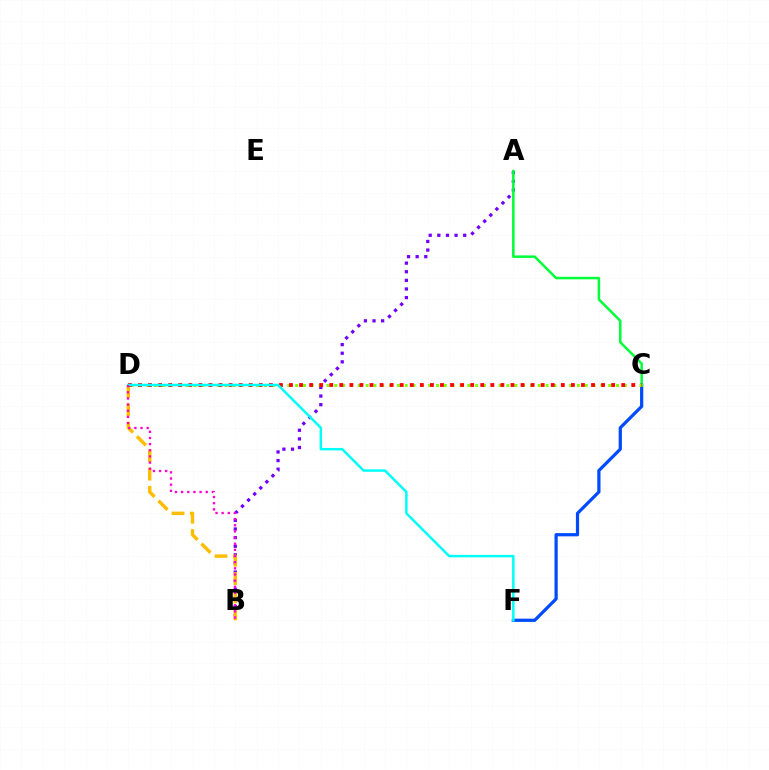{('A', 'B'): [{'color': '#7200ff', 'line_style': 'dotted', 'thickness': 2.34}], ('C', 'F'): [{'color': '#004bff', 'line_style': 'solid', 'thickness': 2.32}], ('A', 'C'): [{'color': '#00ff39', 'line_style': 'solid', 'thickness': 1.81}], ('C', 'D'): [{'color': '#84ff00', 'line_style': 'dotted', 'thickness': 2.13}, {'color': '#ff0000', 'line_style': 'dotted', 'thickness': 2.74}], ('B', 'D'): [{'color': '#ffbd00', 'line_style': 'dashed', 'thickness': 2.49}, {'color': '#ff00cf', 'line_style': 'dotted', 'thickness': 1.67}], ('D', 'F'): [{'color': '#00fff6', 'line_style': 'solid', 'thickness': 1.78}]}